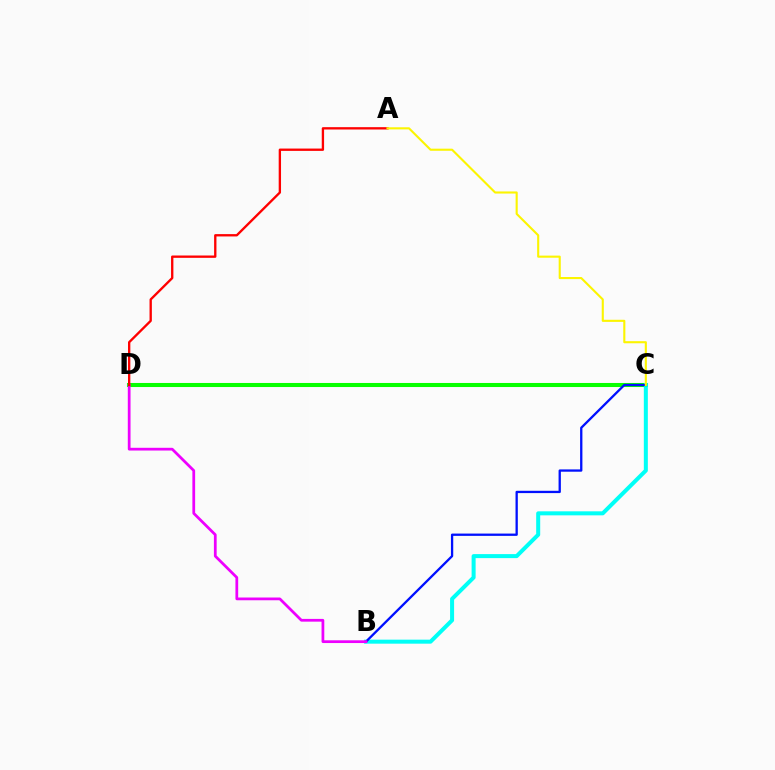{('C', 'D'): [{'color': '#08ff00', 'line_style': 'solid', 'thickness': 2.92}], ('B', 'C'): [{'color': '#00fff6', 'line_style': 'solid', 'thickness': 2.89}, {'color': '#0010ff', 'line_style': 'solid', 'thickness': 1.66}], ('B', 'D'): [{'color': '#ee00ff', 'line_style': 'solid', 'thickness': 1.98}], ('A', 'D'): [{'color': '#ff0000', 'line_style': 'solid', 'thickness': 1.68}], ('A', 'C'): [{'color': '#fcf500', 'line_style': 'solid', 'thickness': 1.52}]}